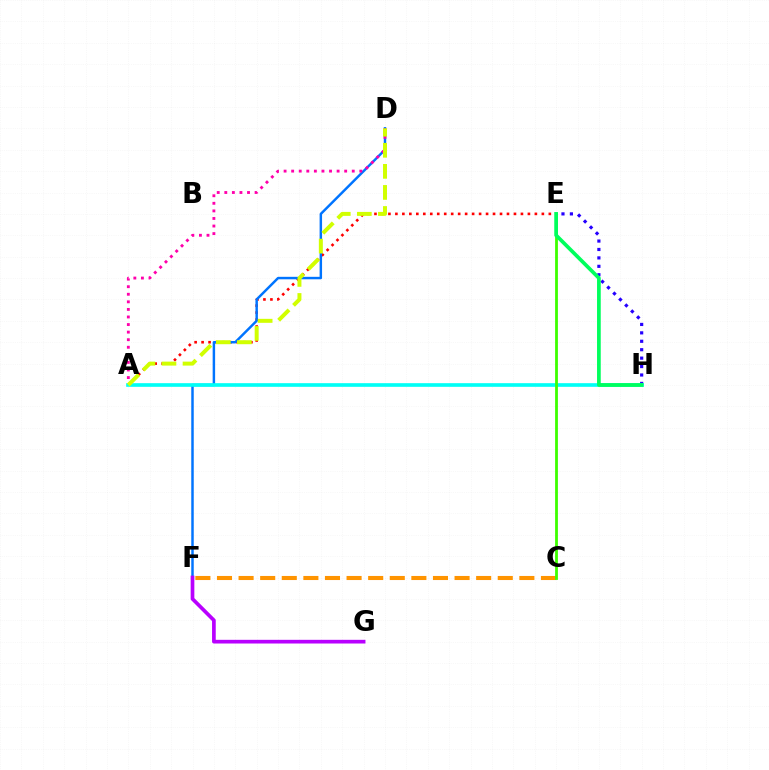{('C', 'F'): [{'color': '#ff9400', 'line_style': 'dashed', 'thickness': 2.93}], ('A', 'E'): [{'color': '#ff0000', 'line_style': 'dotted', 'thickness': 1.89}], ('D', 'F'): [{'color': '#0074ff', 'line_style': 'solid', 'thickness': 1.78}], ('A', 'D'): [{'color': '#ff00ac', 'line_style': 'dotted', 'thickness': 2.06}, {'color': '#d1ff00', 'line_style': 'dashed', 'thickness': 2.86}], ('E', 'H'): [{'color': '#2500ff', 'line_style': 'dotted', 'thickness': 2.29}, {'color': '#00ff5c', 'line_style': 'solid', 'thickness': 2.67}], ('A', 'H'): [{'color': '#00fff6', 'line_style': 'solid', 'thickness': 2.63}], ('C', 'E'): [{'color': '#3dff00', 'line_style': 'solid', 'thickness': 2.02}], ('F', 'G'): [{'color': '#b900ff', 'line_style': 'solid', 'thickness': 2.65}]}